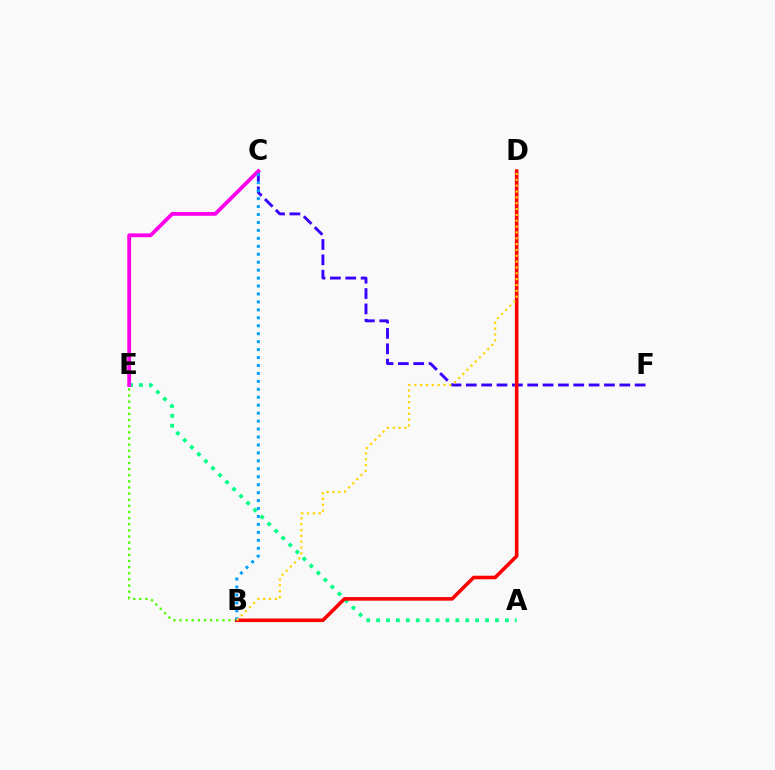{('A', 'E'): [{'color': '#00ff86', 'line_style': 'dotted', 'thickness': 2.69}], ('C', 'F'): [{'color': '#3700ff', 'line_style': 'dashed', 'thickness': 2.09}], ('C', 'E'): [{'color': '#ff00ed', 'line_style': 'solid', 'thickness': 2.74}], ('B', 'E'): [{'color': '#4fff00', 'line_style': 'dotted', 'thickness': 1.66}], ('B', 'D'): [{'color': '#ff0000', 'line_style': 'solid', 'thickness': 2.57}, {'color': '#ffd500', 'line_style': 'dotted', 'thickness': 1.59}], ('B', 'C'): [{'color': '#009eff', 'line_style': 'dotted', 'thickness': 2.16}]}